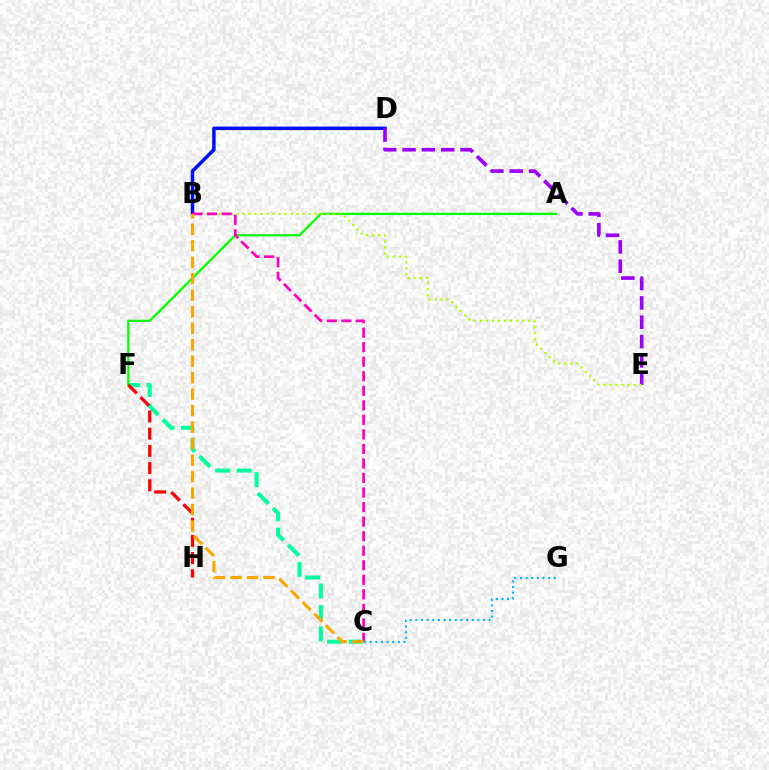{('C', 'F'): [{'color': '#00ff9d', 'line_style': 'dashed', 'thickness': 2.92}], ('B', 'D'): [{'color': '#0010ff', 'line_style': 'solid', 'thickness': 2.52}], ('A', 'F'): [{'color': '#08ff00', 'line_style': 'solid', 'thickness': 1.67}], ('D', 'E'): [{'color': '#9b00ff', 'line_style': 'dashed', 'thickness': 2.63}], ('B', 'E'): [{'color': '#b3ff00', 'line_style': 'dotted', 'thickness': 1.64}], ('F', 'H'): [{'color': '#ff0000', 'line_style': 'dashed', 'thickness': 2.33}], ('B', 'C'): [{'color': '#ff00bd', 'line_style': 'dashed', 'thickness': 1.98}, {'color': '#ffa500', 'line_style': 'dashed', 'thickness': 2.24}], ('C', 'G'): [{'color': '#00b5ff', 'line_style': 'dotted', 'thickness': 1.53}]}